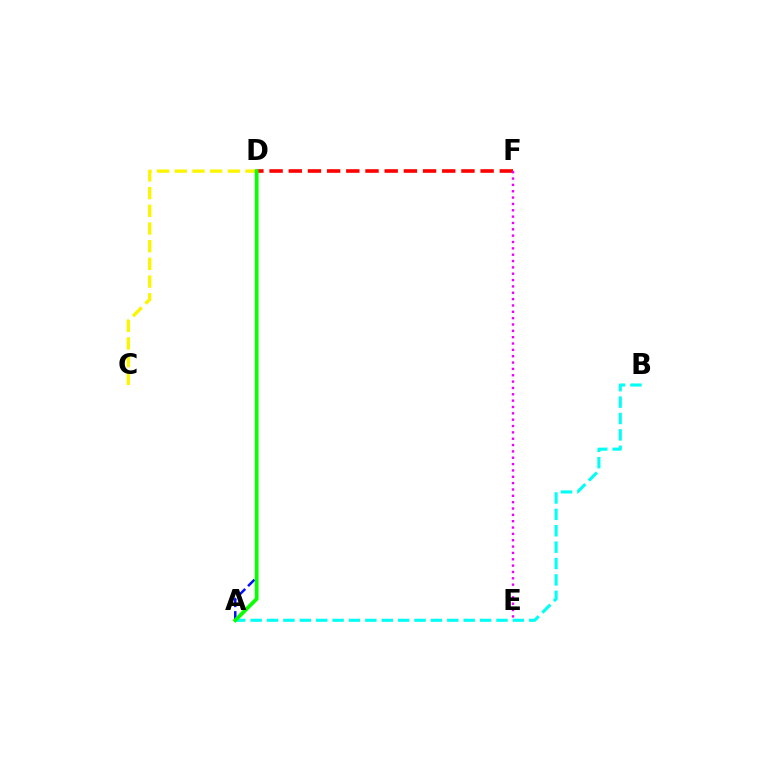{('A', 'B'): [{'color': '#00fff6', 'line_style': 'dashed', 'thickness': 2.23}], ('A', 'D'): [{'color': '#0010ff', 'line_style': 'dashed', 'thickness': 1.79}, {'color': '#08ff00', 'line_style': 'solid', 'thickness': 2.7}], ('C', 'D'): [{'color': '#fcf500', 'line_style': 'dashed', 'thickness': 2.4}], ('D', 'F'): [{'color': '#ff0000', 'line_style': 'dashed', 'thickness': 2.61}], ('E', 'F'): [{'color': '#ee00ff', 'line_style': 'dotted', 'thickness': 1.72}]}